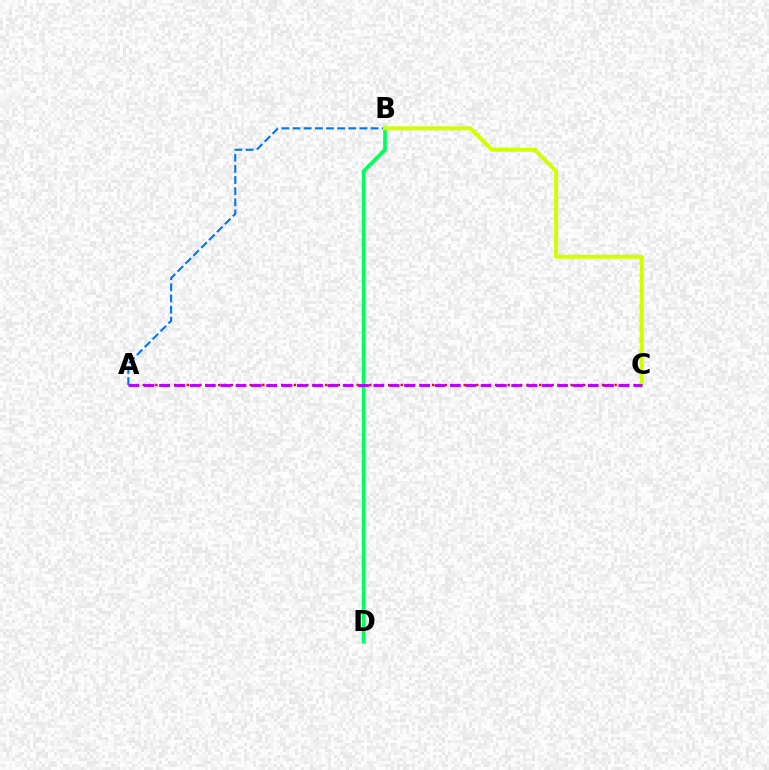{('A', 'C'): [{'color': '#ff0000', 'line_style': 'dotted', 'thickness': 1.71}, {'color': '#b900ff', 'line_style': 'dashed', 'thickness': 2.08}], ('A', 'B'): [{'color': '#0074ff', 'line_style': 'dashed', 'thickness': 1.52}], ('B', 'D'): [{'color': '#00ff5c', 'line_style': 'solid', 'thickness': 2.62}], ('B', 'C'): [{'color': '#d1ff00', 'line_style': 'solid', 'thickness': 2.87}]}